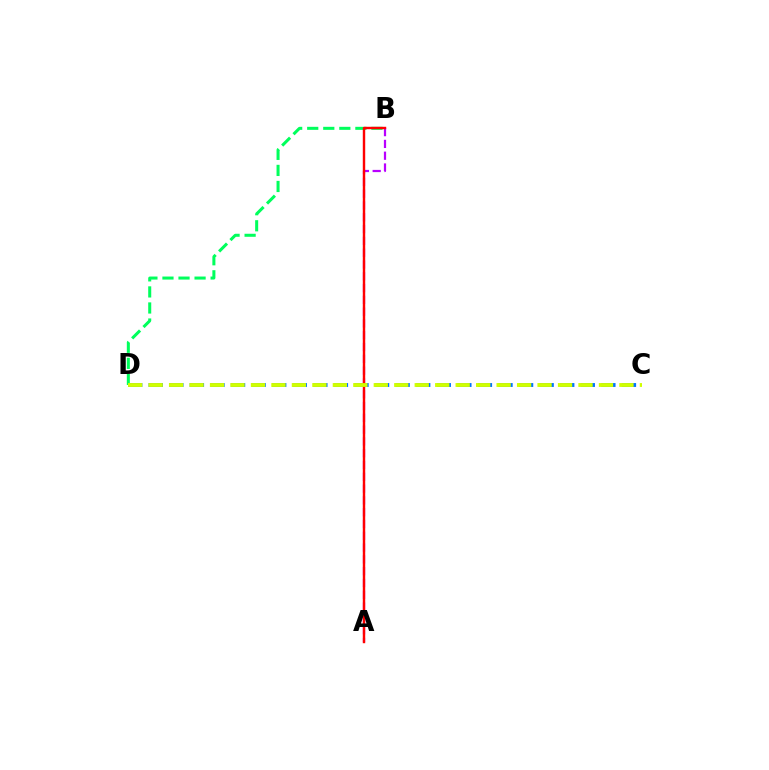{('C', 'D'): [{'color': '#0074ff', 'line_style': 'dashed', 'thickness': 2.79}, {'color': '#d1ff00', 'line_style': 'dashed', 'thickness': 2.78}], ('B', 'D'): [{'color': '#00ff5c', 'line_style': 'dashed', 'thickness': 2.18}], ('A', 'B'): [{'color': '#b900ff', 'line_style': 'dashed', 'thickness': 1.6}, {'color': '#ff0000', 'line_style': 'solid', 'thickness': 1.74}]}